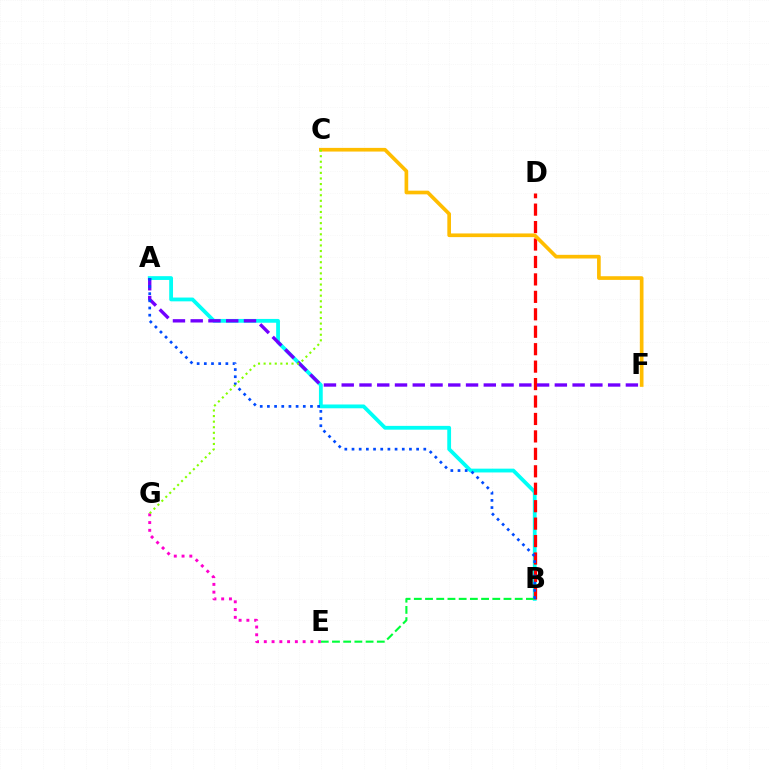{('A', 'B'): [{'color': '#00fff6', 'line_style': 'solid', 'thickness': 2.73}, {'color': '#004bff', 'line_style': 'dotted', 'thickness': 1.95}], ('B', 'D'): [{'color': '#ff0000', 'line_style': 'dashed', 'thickness': 2.37}], ('C', 'F'): [{'color': '#ffbd00', 'line_style': 'solid', 'thickness': 2.64}], ('B', 'E'): [{'color': '#00ff39', 'line_style': 'dashed', 'thickness': 1.52}], ('A', 'F'): [{'color': '#7200ff', 'line_style': 'dashed', 'thickness': 2.41}], ('E', 'G'): [{'color': '#ff00cf', 'line_style': 'dotted', 'thickness': 2.11}], ('C', 'G'): [{'color': '#84ff00', 'line_style': 'dotted', 'thickness': 1.52}]}